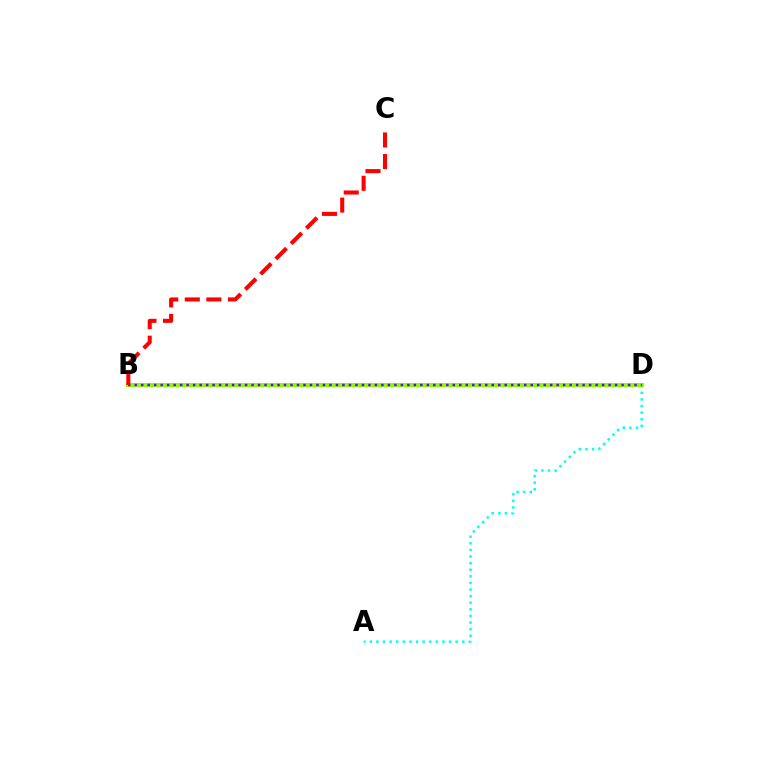{('A', 'D'): [{'color': '#00fff6', 'line_style': 'dotted', 'thickness': 1.79}], ('B', 'D'): [{'color': '#84ff00', 'line_style': 'solid', 'thickness': 2.95}, {'color': '#7200ff', 'line_style': 'dotted', 'thickness': 1.76}], ('B', 'C'): [{'color': '#ff0000', 'line_style': 'dashed', 'thickness': 2.93}]}